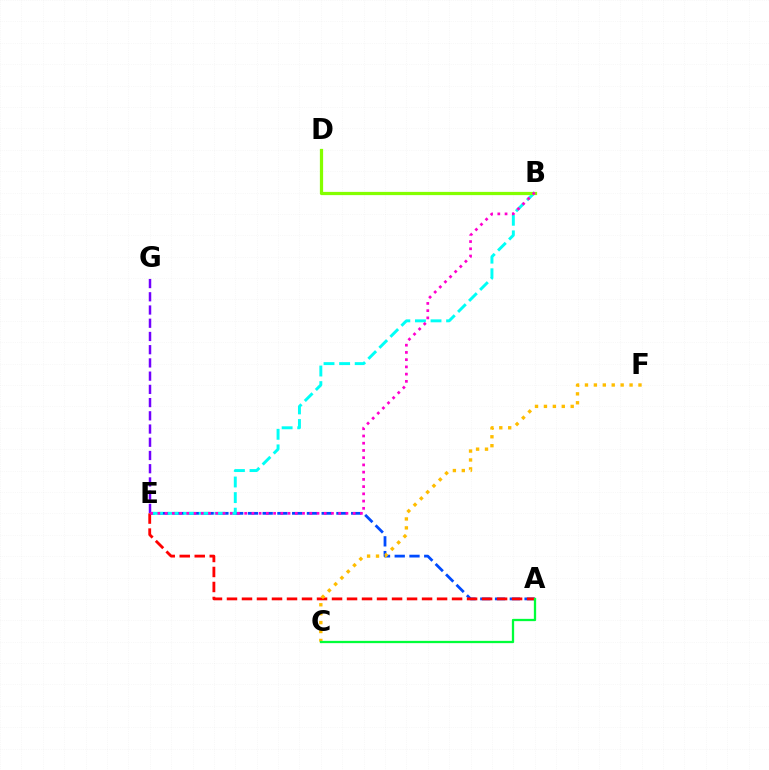{('A', 'E'): [{'color': '#004bff', 'line_style': 'dashed', 'thickness': 2.0}, {'color': '#ff0000', 'line_style': 'dashed', 'thickness': 2.04}], ('B', 'E'): [{'color': '#00fff6', 'line_style': 'dashed', 'thickness': 2.12}, {'color': '#ff00cf', 'line_style': 'dotted', 'thickness': 1.97}], ('B', 'D'): [{'color': '#84ff00', 'line_style': 'solid', 'thickness': 2.33}], ('C', 'F'): [{'color': '#ffbd00', 'line_style': 'dotted', 'thickness': 2.42}], ('E', 'G'): [{'color': '#7200ff', 'line_style': 'dashed', 'thickness': 1.8}], ('A', 'C'): [{'color': '#00ff39', 'line_style': 'solid', 'thickness': 1.65}]}